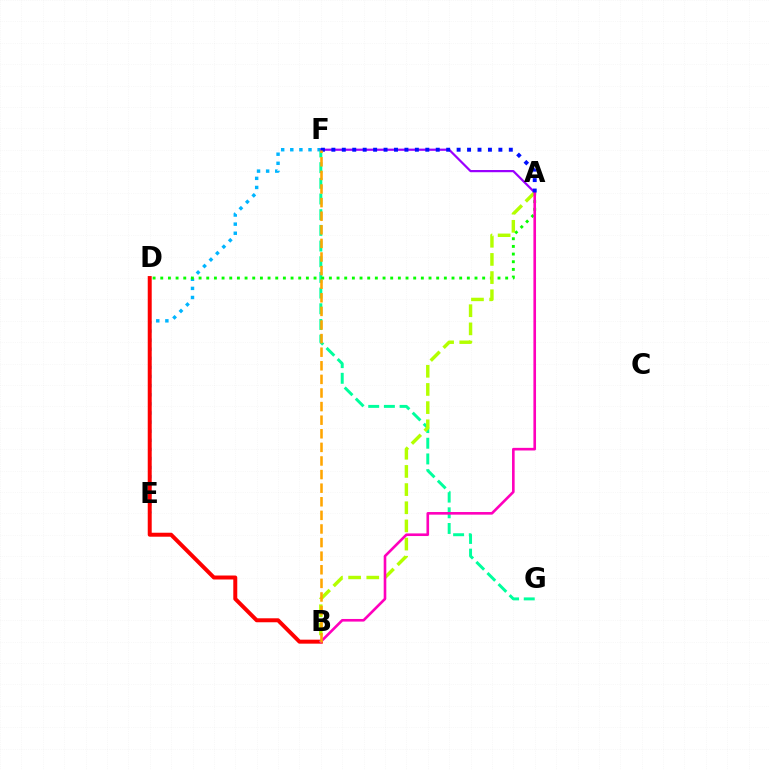{('E', 'F'): [{'color': '#00b5ff', 'line_style': 'dotted', 'thickness': 2.47}], ('F', 'G'): [{'color': '#00ff9d', 'line_style': 'dashed', 'thickness': 2.13}], ('A', 'D'): [{'color': '#08ff00', 'line_style': 'dotted', 'thickness': 2.08}], ('B', 'D'): [{'color': '#ff0000', 'line_style': 'solid', 'thickness': 2.86}], ('A', 'F'): [{'color': '#9b00ff', 'line_style': 'solid', 'thickness': 1.59}, {'color': '#0010ff', 'line_style': 'dotted', 'thickness': 2.84}], ('A', 'B'): [{'color': '#b3ff00', 'line_style': 'dashed', 'thickness': 2.47}, {'color': '#ff00bd', 'line_style': 'solid', 'thickness': 1.89}], ('B', 'F'): [{'color': '#ffa500', 'line_style': 'dashed', 'thickness': 1.85}]}